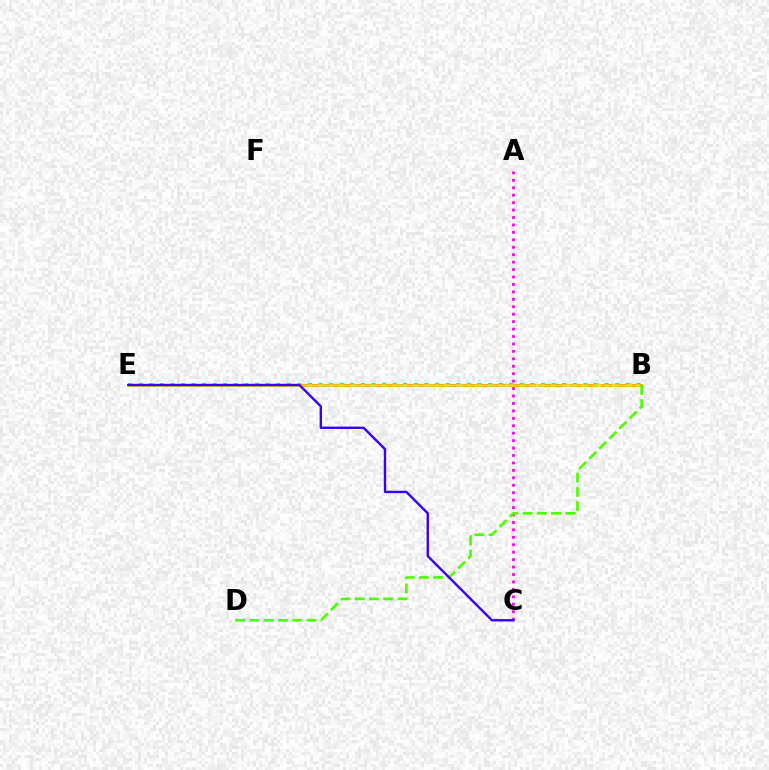{('B', 'E'): [{'color': '#009eff', 'line_style': 'dashed', 'thickness': 2.11}, {'color': '#ff0000', 'line_style': 'dashed', 'thickness': 2.07}, {'color': '#00ff86', 'line_style': 'dotted', 'thickness': 2.88}, {'color': '#ffd500', 'line_style': 'solid', 'thickness': 1.84}], ('A', 'C'): [{'color': '#ff00ed', 'line_style': 'dotted', 'thickness': 2.02}], ('B', 'D'): [{'color': '#4fff00', 'line_style': 'dashed', 'thickness': 1.94}], ('C', 'E'): [{'color': '#3700ff', 'line_style': 'solid', 'thickness': 1.72}]}